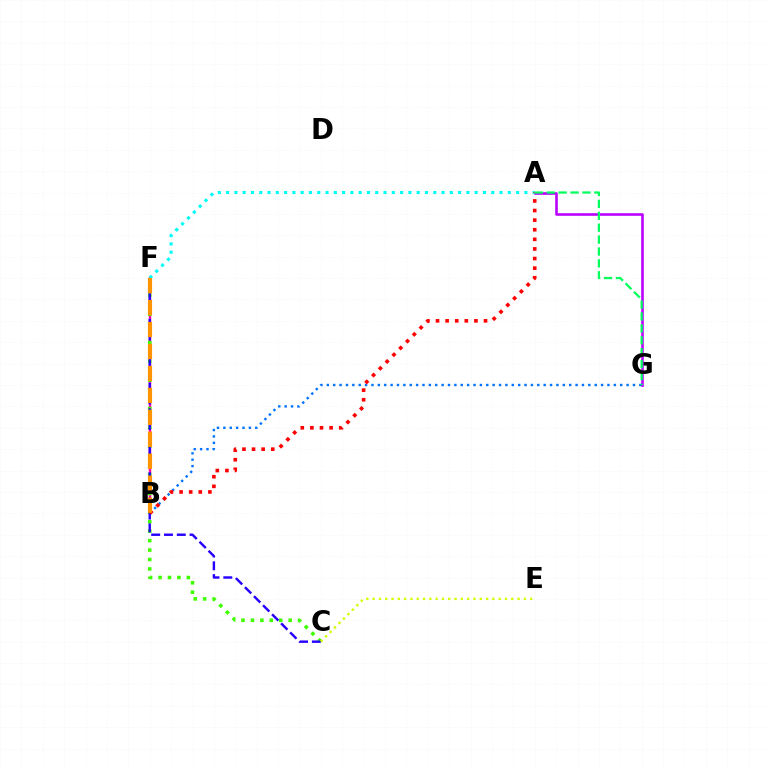{('B', 'F'): [{'color': '#ff00ac', 'line_style': 'solid', 'thickness': 1.77}, {'color': '#ff9400', 'line_style': 'dashed', 'thickness': 2.98}], ('A', 'G'): [{'color': '#b900ff', 'line_style': 'solid', 'thickness': 1.87}, {'color': '#00ff5c', 'line_style': 'dashed', 'thickness': 1.62}], ('A', 'F'): [{'color': '#00fff6', 'line_style': 'dotted', 'thickness': 2.25}], ('C', 'F'): [{'color': '#3dff00', 'line_style': 'dotted', 'thickness': 2.56}, {'color': '#2500ff', 'line_style': 'dashed', 'thickness': 1.74}], ('B', 'G'): [{'color': '#0074ff', 'line_style': 'dotted', 'thickness': 1.73}], ('A', 'B'): [{'color': '#ff0000', 'line_style': 'dotted', 'thickness': 2.61}], ('C', 'E'): [{'color': '#d1ff00', 'line_style': 'dotted', 'thickness': 1.71}]}